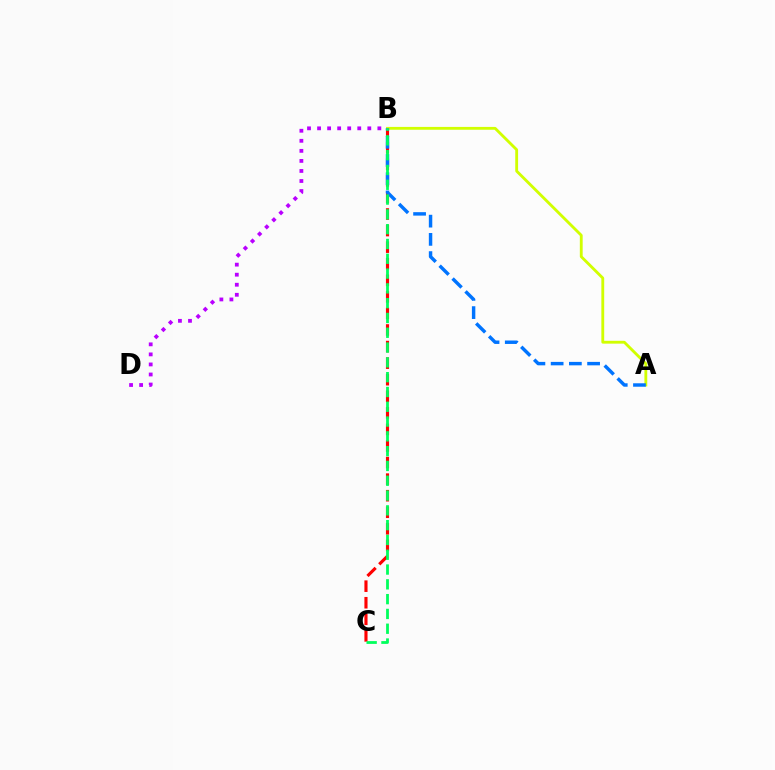{('B', 'C'): [{'color': '#ff0000', 'line_style': 'dashed', 'thickness': 2.25}, {'color': '#00ff5c', 'line_style': 'dashed', 'thickness': 2.01}], ('A', 'B'): [{'color': '#d1ff00', 'line_style': 'solid', 'thickness': 2.04}, {'color': '#0074ff', 'line_style': 'dashed', 'thickness': 2.48}], ('B', 'D'): [{'color': '#b900ff', 'line_style': 'dotted', 'thickness': 2.73}]}